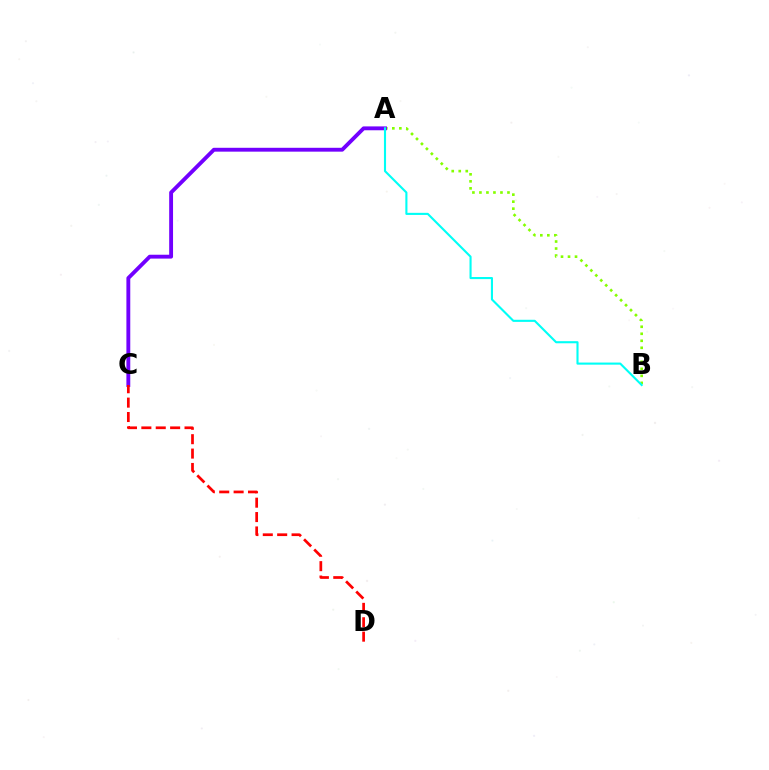{('A', 'B'): [{'color': '#84ff00', 'line_style': 'dotted', 'thickness': 1.9}, {'color': '#00fff6', 'line_style': 'solid', 'thickness': 1.52}], ('A', 'C'): [{'color': '#7200ff', 'line_style': 'solid', 'thickness': 2.78}], ('C', 'D'): [{'color': '#ff0000', 'line_style': 'dashed', 'thickness': 1.95}]}